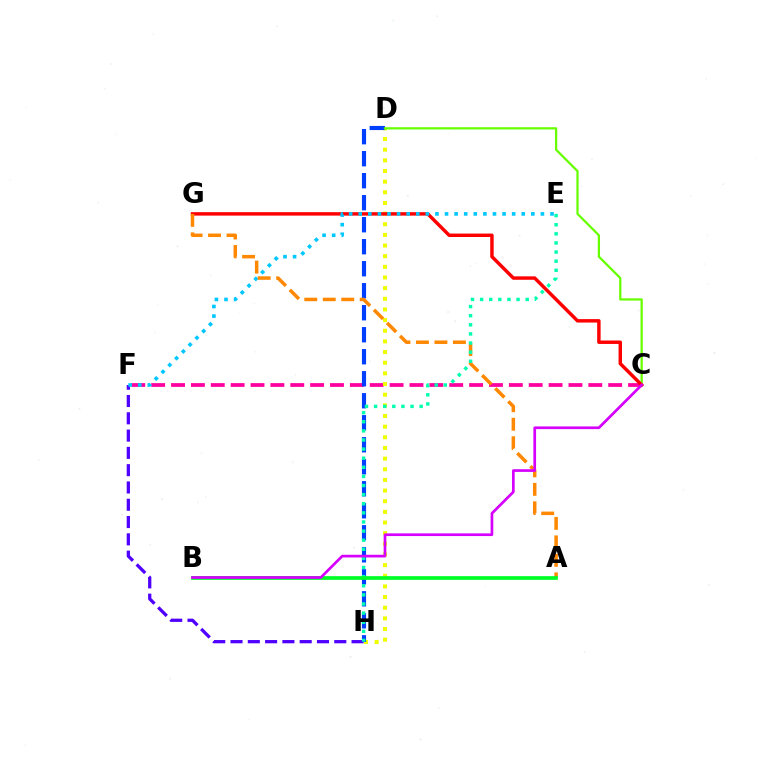{('C', 'F'): [{'color': '#ff00a0', 'line_style': 'dashed', 'thickness': 2.7}], ('D', 'H'): [{'color': '#eeff00', 'line_style': 'dotted', 'thickness': 2.89}, {'color': '#003fff', 'line_style': 'dashed', 'thickness': 2.99}], ('C', 'D'): [{'color': '#66ff00', 'line_style': 'solid', 'thickness': 1.62}], ('F', 'H'): [{'color': '#4f00ff', 'line_style': 'dashed', 'thickness': 2.35}], ('C', 'G'): [{'color': '#ff0000', 'line_style': 'solid', 'thickness': 2.48}], ('E', 'F'): [{'color': '#00c7ff', 'line_style': 'dotted', 'thickness': 2.61}], ('A', 'G'): [{'color': '#ff8800', 'line_style': 'dashed', 'thickness': 2.51}], ('E', 'H'): [{'color': '#00ffaf', 'line_style': 'dotted', 'thickness': 2.48}], ('A', 'B'): [{'color': '#00ff27', 'line_style': 'solid', 'thickness': 2.68}], ('B', 'C'): [{'color': '#d600ff', 'line_style': 'solid', 'thickness': 1.94}]}